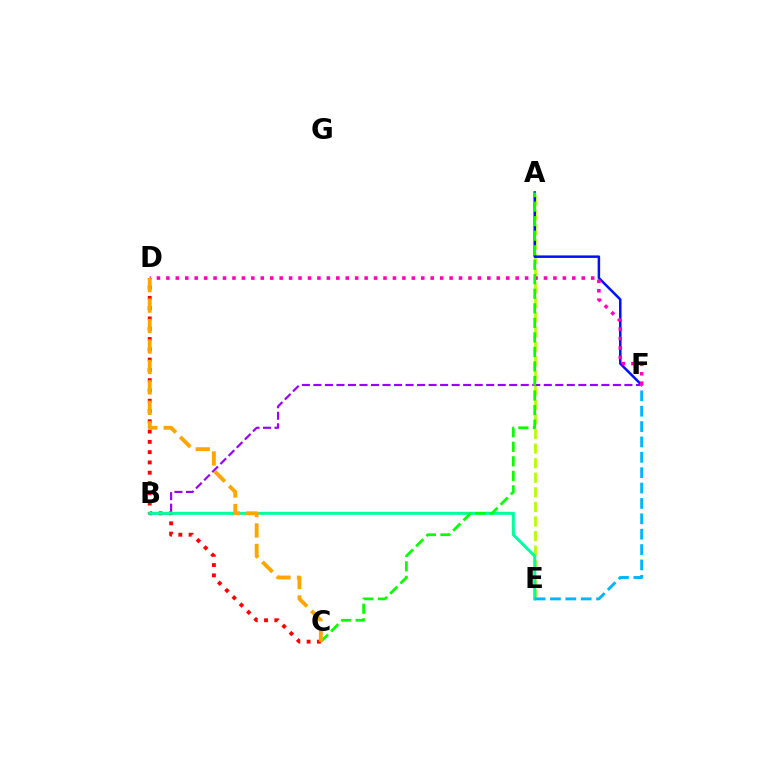{('A', 'E'): [{'color': '#b3ff00', 'line_style': 'dashed', 'thickness': 1.98}], ('B', 'F'): [{'color': '#9b00ff', 'line_style': 'dashed', 'thickness': 1.56}], ('A', 'F'): [{'color': '#0010ff', 'line_style': 'solid', 'thickness': 1.8}], ('C', 'D'): [{'color': '#ff0000', 'line_style': 'dotted', 'thickness': 2.79}, {'color': '#ffa500', 'line_style': 'dashed', 'thickness': 2.78}], ('D', 'F'): [{'color': '#ff00bd', 'line_style': 'dotted', 'thickness': 2.56}], ('B', 'E'): [{'color': '#00ff9d', 'line_style': 'solid', 'thickness': 2.17}], ('A', 'C'): [{'color': '#08ff00', 'line_style': 'dashed', 'thickness': 1.97}], ('E', 'F'): [{'color': '#00b5ff', 'line_style': 'dashed', 'thickness': 2.09}]}